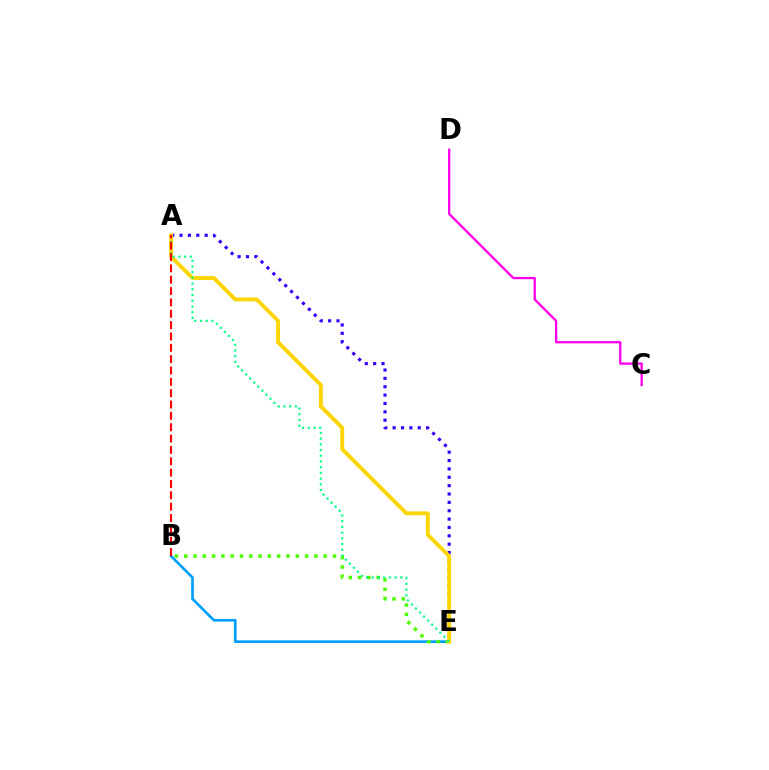{('B', 'E'): [{'color': '#009eff', 'line_style': 'solid', 'thickness': 1.91}, {'color': '#4fff00', 'line_style': 'dotted', 'thickness': 2.53}], ('A', 'E'): [{'color': '#3700ff', 'line_style': 'dotted', 'thickness': 2.27}, {'color': '#ffd500', 'line_style': 'solid', 'thickness': 2.78}, {'color': '#00ff86', 'line_style': 'dotted', 'thickness': 1.55}], ('C', 'D'): [{'color': '#ff00ed', 'line_style': 'solid', 'thickness': 1.66}], ('A', 'B'): [{'color': '#ff0000', 'line_style': 'dashed', 'thickness': 1.54}]}